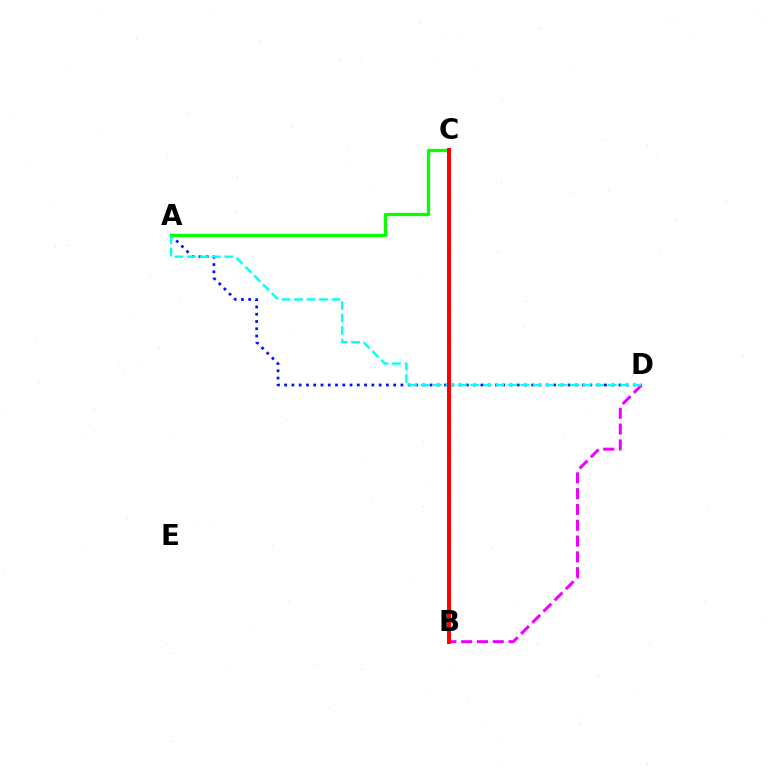{('A', 'D'): [{'color': '#0010ff', 'line_style': 'dotted', 'thickness': 1.97}, {'color': '#00fff6', 'line_style': 'dashed', 'thickness': 1.69}], ('B', 'D'): [{'color': '#ee00ff', 'line_style': 'dashed', 'thickness': 2.15}], ('B', 'C'): [{'color': '#fcf500', 'line_style': 'dotted', 'thickness': 2.79}, {'color': '#ff0000', 'line_style': 'solid', 'thickness': 2.85}], ('A', 'C'): [{'color': '#08ff00', 'line_style': 'solid', 'thickness': 2.36}]}